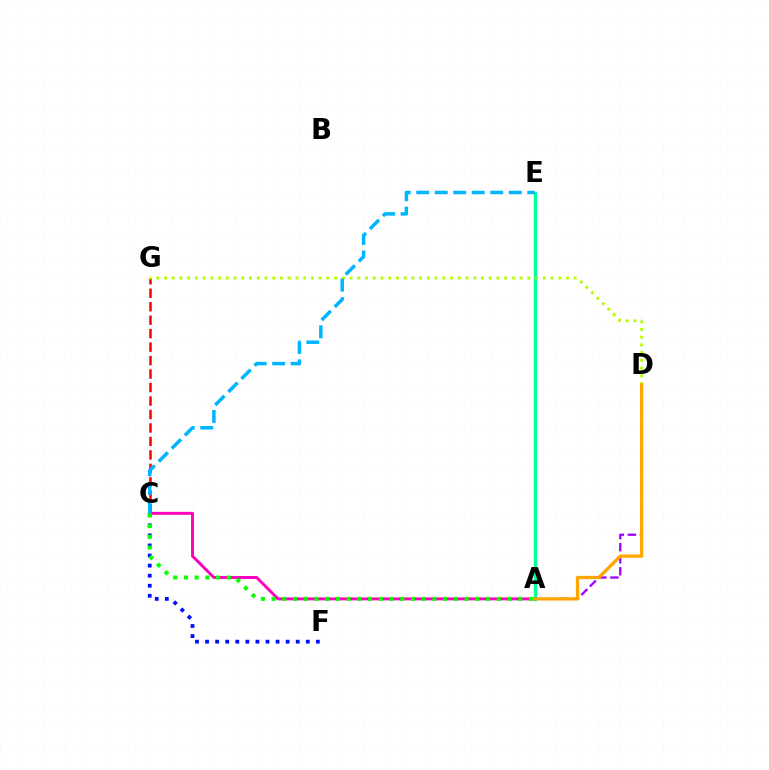{('C', 'G'): [{'color': '#ff0000', 'line_style': 'dashed', 'thickness': 1.83}], ('A', 'E'): [{'color': '#00ff9d', 'line_style': 'solid', 'thickness': 2.38}], ('C', 'F'): [{'color': '#0010ff', 'line_style': 'dotted', 'thickness': 2.74}], ('D', 'G'): [{'color': '#b3ff00', 'line_style': 'dotted', 'thickness': 2.1}], ('A', 'C'): [{'color': '#ff00bd', 'line_style': 'solid', 'thickness': 2.11}, {'color': '#08ff00', 'line_style': 'dotted', 'thickness': 2.91}], ('A', 'D'): [{'color': '#9b00ff', 'line_style': 'dashed', 'thickness': 1.64}, {'color': '#ffa500', 'line_style': 'solid', 'thickness': 2.36}], ('C', 'E'): [{'color': '#00b5ff', 'line_style': 'dashed', 'thickness': 2.51}]}